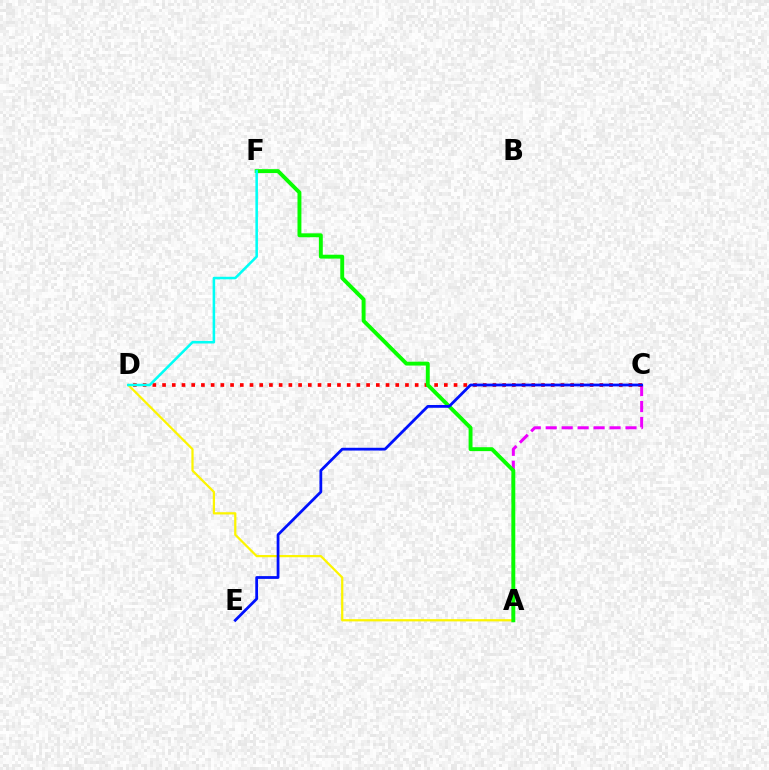{('A', 'C'): [{'color': '#ee00ff', 'line_style': 'dashed', 'thickness': 2.17}], ('C', 'D'): [{'color': '#ff0000', 'line_style': 'dotted', 'thickness': 2.64}], ('A', 'D'): [{'color': '#fcf500', 'line_style': 'solid', 'thickness': 1.61}], ('A', 'F'): [{'color': '#08ff00', 'line_style': 'solid', 'thickness': 2.81}], ('C', 'E'): [{'color': '#0010ff', 'line_style': 'solid', 'thickness': 2.0}], ('D', 'F'): [{'color': '#00fff6', 'line_style': 'solid', 'thickness': 1.84}]}